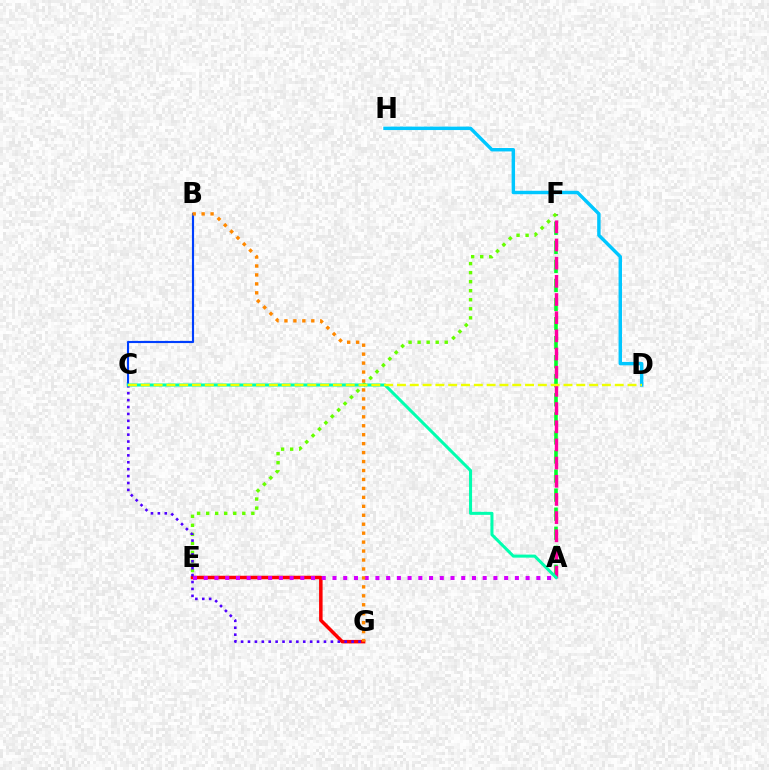{('B', 'C'): [{'color': '#003fff', 'line_style': 'solid', 'thickness': 1.54}], ('E', 'G'): [{'color': '#ff0000', 'line_style': 'solid', 'thickness': 2.53}], ('A', 'F'): [{'color': '#00ff27', 'line_style': 'dashed', 'thickness': 2.59}, {'color': '#ff00a0', 'line_style': 'dashed', 'thickness': 2.47}], ('A', 'E'): [{'color': '#d600ff', 'line_style': 'dotted', 'thickness': 2.91}], ('E', 'F'): [{'color': '#66ff00', 'line_style': 'dotted', 'thickness': 2.46}], ('C', 'G'): [{'color': '#4f00ff', 'line_style': 'dotted', 'thickness': 1.88}], ('A', 'C'): [{'color': '#00ffaf', 'line_style': 'solid', 'thickness': 2.19}], ('B', 'G'): [{'color': '#ff8800', 'line_style': 'dotted', 'thickness': 2.43}], ('D', 'H'): [{'color': '#00c7ff', 'line_style': 'solid', 'thickness': 2.47}], ('C', 'D'): [{'color': '#eeff00', 'line_style': 'dashed', 'thickness': 1.74}]}